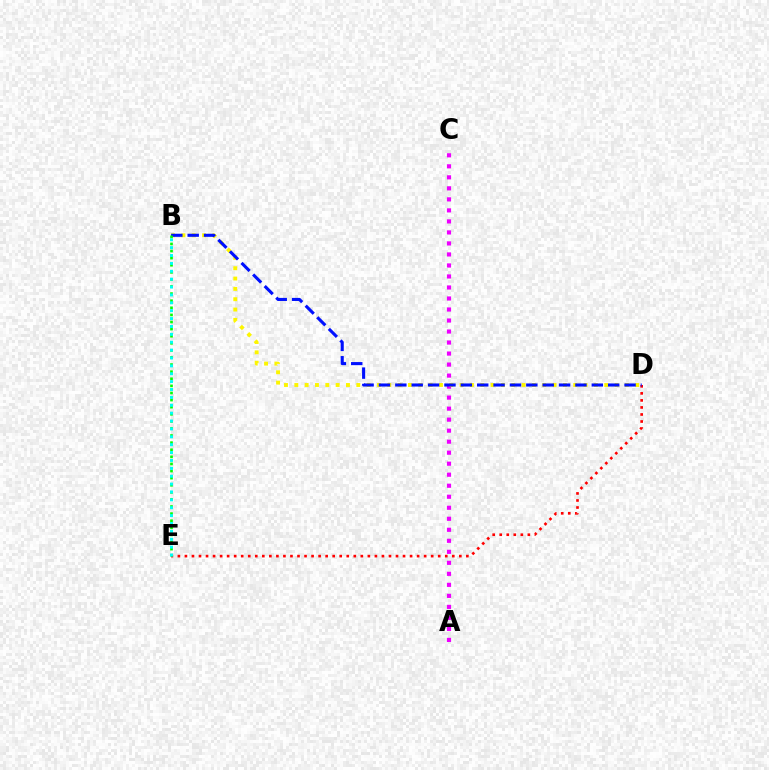{('A', 'C'): [{'color': '#ee00ff', 'line_style': 'dotted', 'thickness': 2.99}], ('B', 'D'): [{'color': '#fcf500', 'line_style': 'dotted', 'thickness': 2.81}, {'color': '#0010ff', 'line_style': 'dashed', 'thickness': 2.22}], ('D', 'E'): [{'color': '#ff0000', 'line_style': 'dotted', 'thickness': 1.91}], ('B', 'E'): [{'color': '#08ff00', 'line_style': 'dotted', 'thickness': 1.93}, {'color': '#00fff6', 'line_style': 'dotted', 'thickness': 2.14}]}